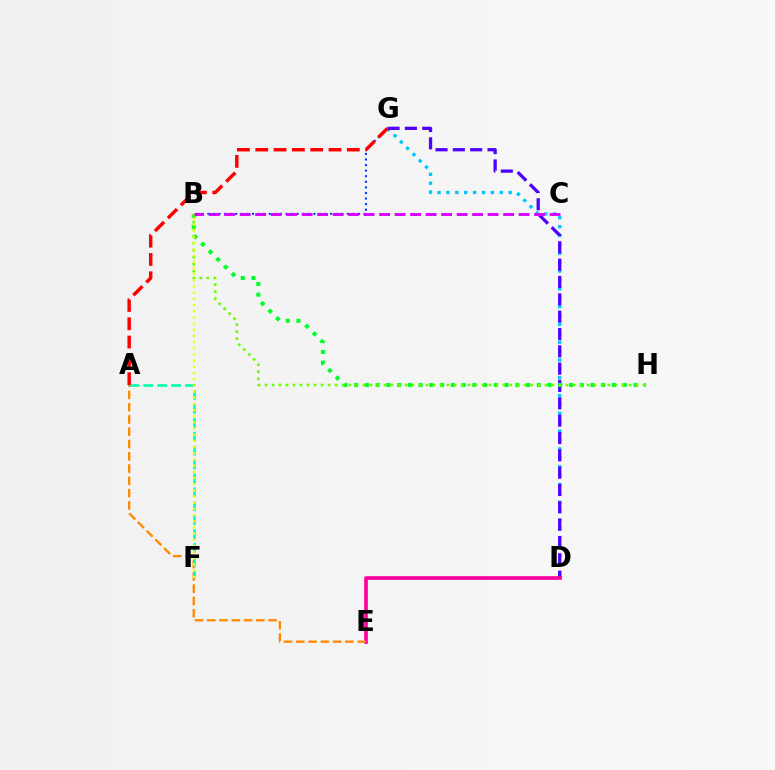{('D', 'G'): [{'color': '#00c7ff', 'line_style': 'dotted', 'thickness': 2.42}, {'color': '#4f00ff', 'line_style': 'dashed', 'thickness': 2.35}], ('D', 'E'): [{'color': '#ff00a0', 'line_style': 'solid', 'thickness': 2.63}], ('A', 'E'): [{'color': '#ff8800', 'line_style': 'dashed', 'thickness': 1.67}], ('A', 'F'): [{'color': '#00ffaf', 'line_style': 'dashed', 'thickness': 1.89}], ('B', 'G'): [{'color': '#003fff', 'line_style': 'dotted', 'thickness': 1.52}], ('B', 'H'): [{'color': '#00ff27', 'line_style': 'dotted', 'thickness': 2.92}, {'color': '#66ff00', 'line_style': 'dotted', 'thickness': 1.9}], ('A', 'G'): [{'color': '#ff0000', 'line_style': 'dashed', 'thickness': 2.49}], ('B', 'C'): [{'color': '#d600ff', 'line_style': 'dashed', 'thickness': 2.11}], ('B', 'F'): [{'color': '#eeff00', 'line_style': 'dotted', 'thickness': 1.68}]}